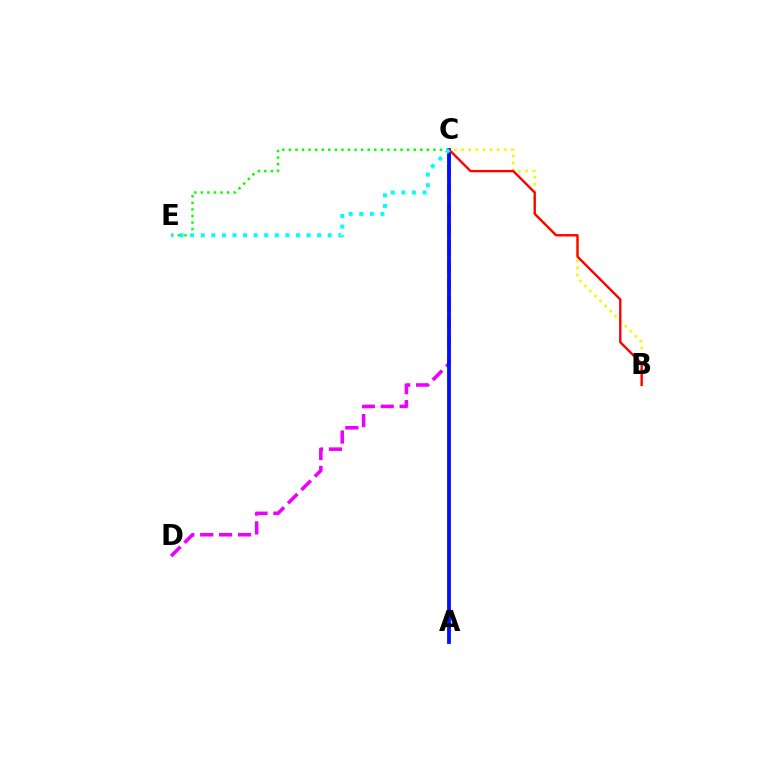{('C', 'D'): [{'color': '#ee00ff', 'line_style': 'dashed', 'thickness': 2.57}], ('B', 'C'): [{'color': '#fcf500', 'line_style': 'dotted', 'thickness': 1.93}, {'color': '#ff0000', 'line_style': 'solid', 'thickness': 1.7}], ('C', 'E'): [{'color': '#08ff00', 'line_style': 'dotted', 'thickness': 1.79}, {'color': '#00fff6', 'line_style': 'dotted', 'thickness': 2.88}], ('A', 'C'): [{'color': '#0010ff', 'line_style': 'solid', 'thickness': 2.74}]}